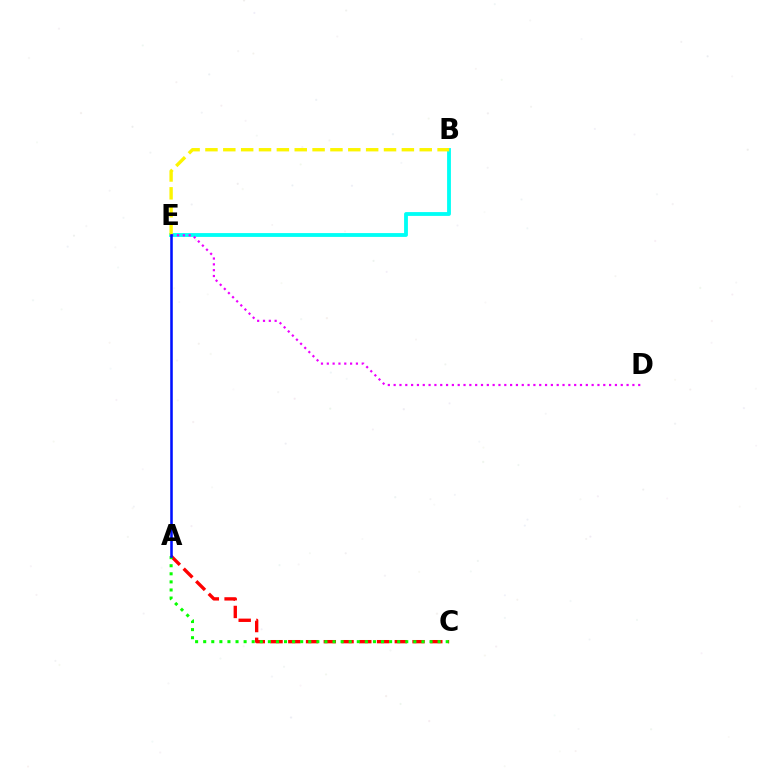{('B', 'E'): [{'color': '#00fff6', 'line_style': 'solid', 'thickness': 2.75}, {'color': '#fcf500', 'line_style': 'dashed', 'thickness': 2.43}], ('A', 'C'): [{'color': '#ff0000', 'line_style': 'dashed', 'thickness': 2.41}, {'color': '#08ff00', 'line_style': 'dotted', 'thickness': 2.2}], ('D', 'E'): [{'color': '#ee00ff', 'line_style': 'dotted', 'thickness': 1.58}], ('A', 'E'): [{'color': '#0010ff', 'line_style': 'solid', 'thickness': 1.84}]}